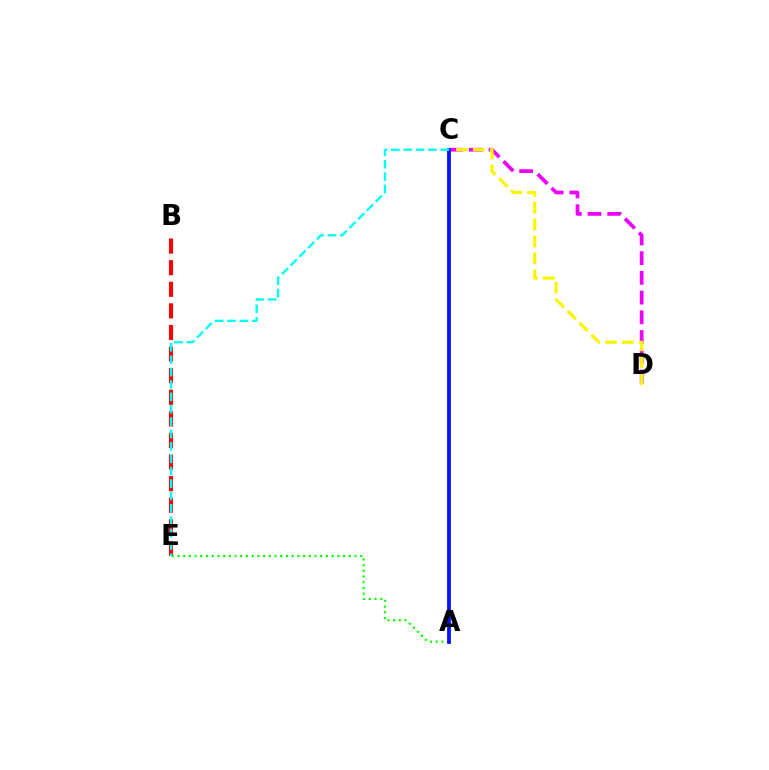{('C', 'D'): [{'color': '#ee00ff', 'line_style': 'dashed', 'thickness': 2.68}, {'color': '#fcf500', 'line_style': 'dashed', 'thickness': 2.29}], ('B', 'E'): [{'color': '#ff0000', 'line_style': 'dashed', 'thickness': 2.93}], ('A', 'E'): [{'color': '#08ff00', 'line_style': 'dotted', 'thickness': 1.55}], ('A', 'C'): [{'color': '#0010ff', 'line_style': 'solid', 'thickness': 2.69}], ('C', 'E'): [{'color': '#00fff6', 'line_style': 'dashed', 'thickness': 1.68}]}